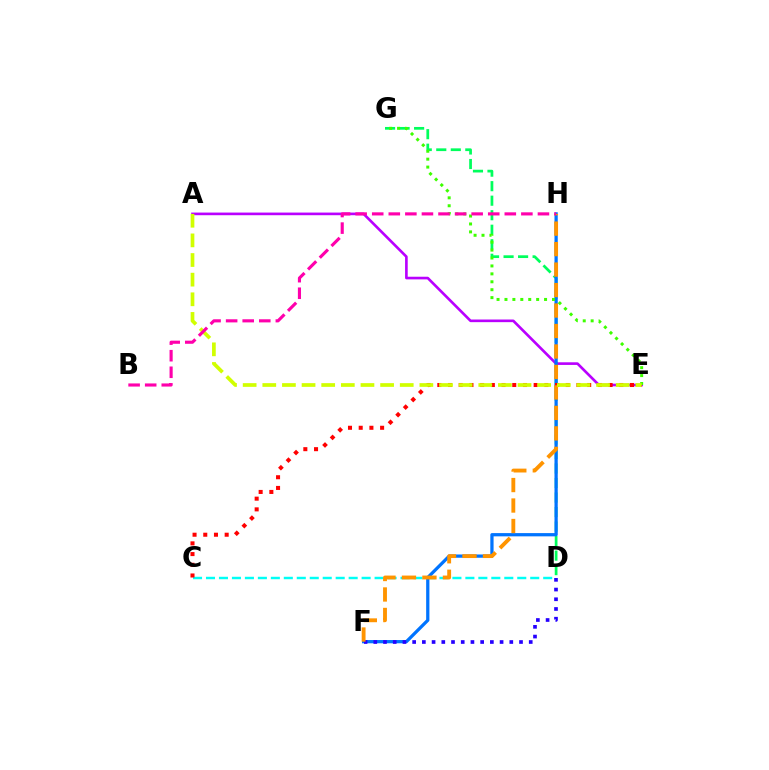{('D', 'G'): [{'color': '#00ff5c', 'line_style': 'dashed', 'thickness': 1.97}], ('A', 'E'): [{'color': '#b900ff', 'line_style': 'solid', 'thickness': 1.9}, {'color': '#d1ff00', 'line_style': 'dashed', 'thickness': 2.67}], ('C', 'D'): [{'color': '#00fff6', 'line_style': 'dashed', 'thickness': 1.76}], ('F', 'H'): [{'color': '#0074ff', 'line_style': 'solid', 'thickness': 2.34}, {'color': '#ff9400', 'line_style': 'dashed', 'thickness': 2.78}], ('C', 'E'): [{'color': '#ff0000', 'line_style': 'dotted', 'thickness': 2.91}], ('E', 'G'): [{'color': '#3dff00', 'line_style': 'dotted', 'thickness': 2.15}], ('D', 'F'): [{'color': '#2500ff', 'line_style': 'dotted', 'thickness': 2.64}], ('B', 'H'): [{'color': '#ff00ac', 'line_style': 'dashed', 'thickness': 2.25}]}